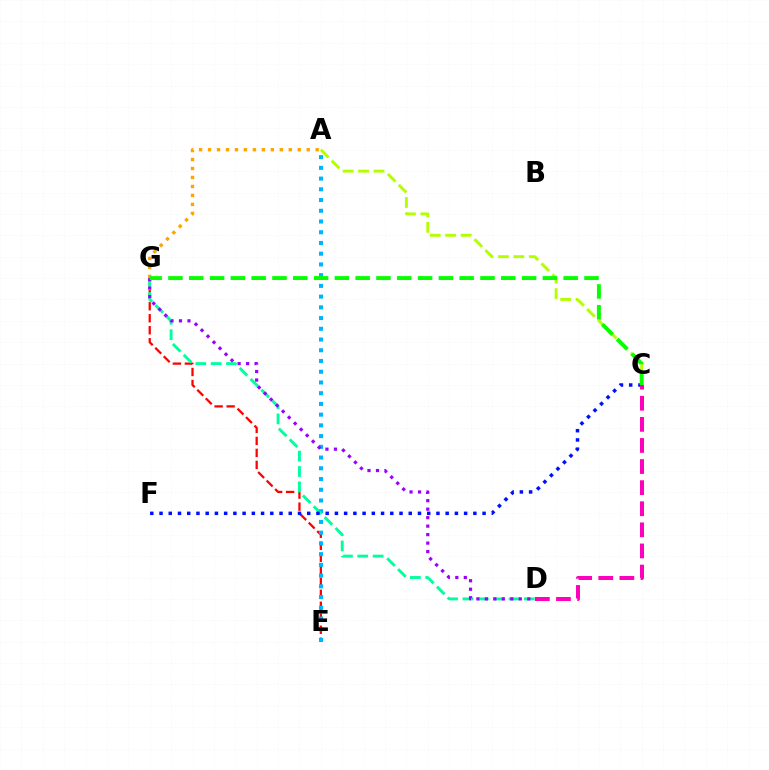{('E', 'G'): [{'color': '#ff0000', 'line_style': 'dashed', 'thickness': 1.63}], ('A', 'E'): [{'color': '#00b5ff', 'line_style': 'dotted', 'thickness': 2.92}], ('D', 'G'): [{'color': '#00ff9d', 'line_style': 'dashed', 'thickness': 2.09}, {'color': '#9b00ff', 'line_style': 'dotted', 'thickness': 2.31}], ('A', 'G'): [{'color': '#ffa500', 'line_style': 'dotted', 'thickness': 2.44}], ('C', 'F'): [{'color': '#0010ff', 'line_style': 'dotted', 'thickness': 2.51}], ('A', 'C'): [{'color': '#b3ff00', 'line_style': 'dashed', 'thickness': 2.09}], ('C', 'G'): [{'color': '#08ff00', 'line_style': 'dashed', 'thickness': 2.83}], ('C', 'D'): [{'color': '#ff00bd', 'line_style': 'dashed', 'thickness': 2.87}]}